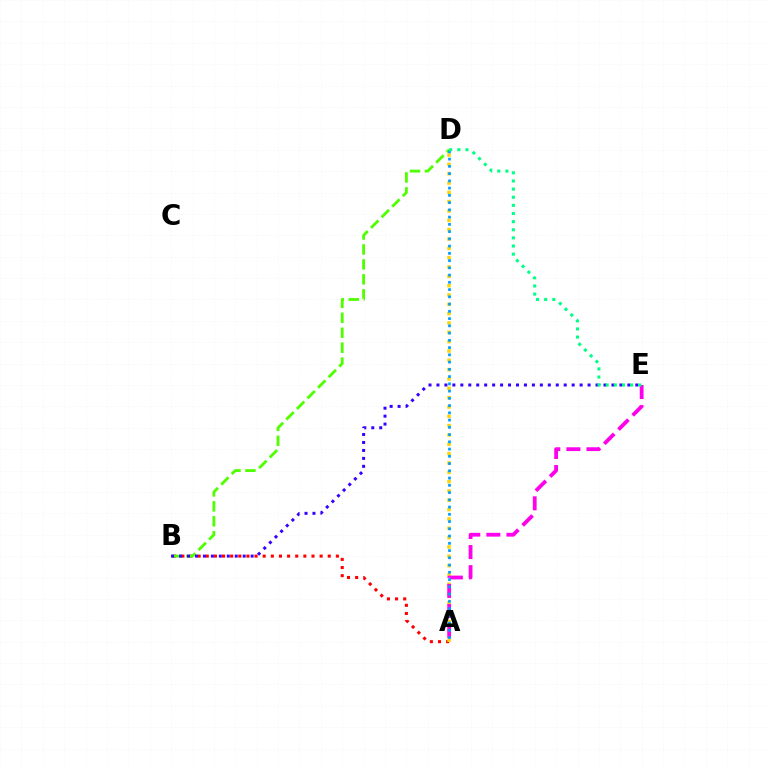{('A', 'B'): [{'color': '#ff0000', 'line_style': 'dotted', 'thickness': 2.21}], ('B', 'D'): [{'color': '#4fff00', 'line_style': 'dashed', 'thickness': 2.03}], ('A', 'D'): [{'color': '#ffd500', 'line_style': 'dotted', 'thickness': 2.54}, {'color': '#009eff', 'line_style': 'dotted', 'thickness': 1.97}], ('A', 'E'): [{'color': '#ff00ed', 'line_style': 'dashed', 'thickness': 2.73}], ('B', 'E'): [{'color': '#3700ff', 'line_style': 'dotted', 'thickness': 2.16}], ('D', 'E'): [{'color': '#00ff86', 'line_style': 'dotted', 'thickness': 2.21}]}